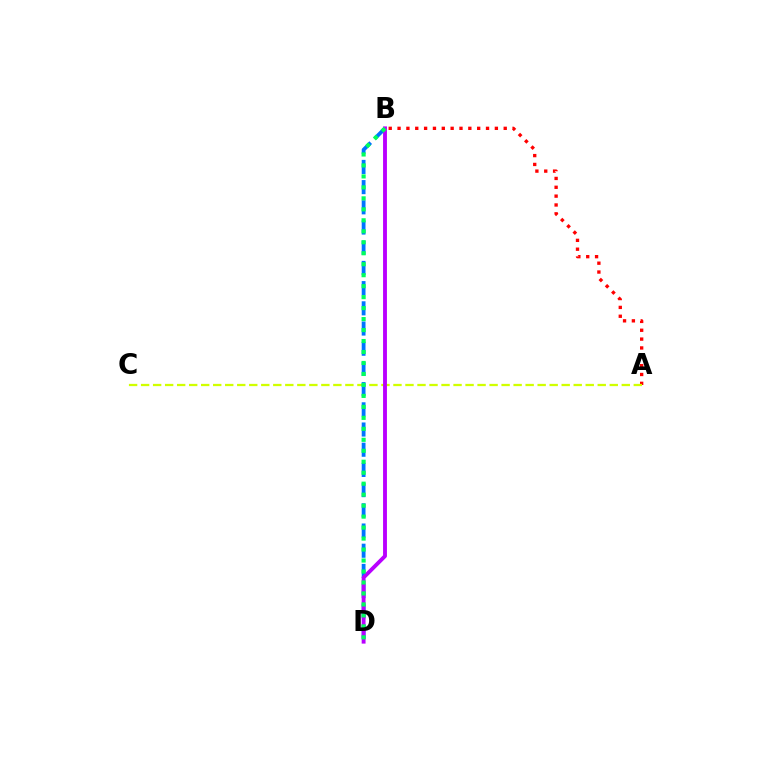{('A', 'B'): [{'color': '#ff0000', 'line_style': 'dotted', 'thickness': 2.4}], ('A', 'C'): [{'color': '#d1ff00', 'line_style': 'dashed', 'thickness': 1.63}], ('B', 'D'): [{'color': '#0074ff', 'line_style': 'dashed', 'thickness': 2.74}, {'color': '#b900ff', 'line_style': 'solid', 'thickness': 2.79}, {'color': '#00ff5c', 'line_style': 'dotted', 'thickness': 2.98}]}